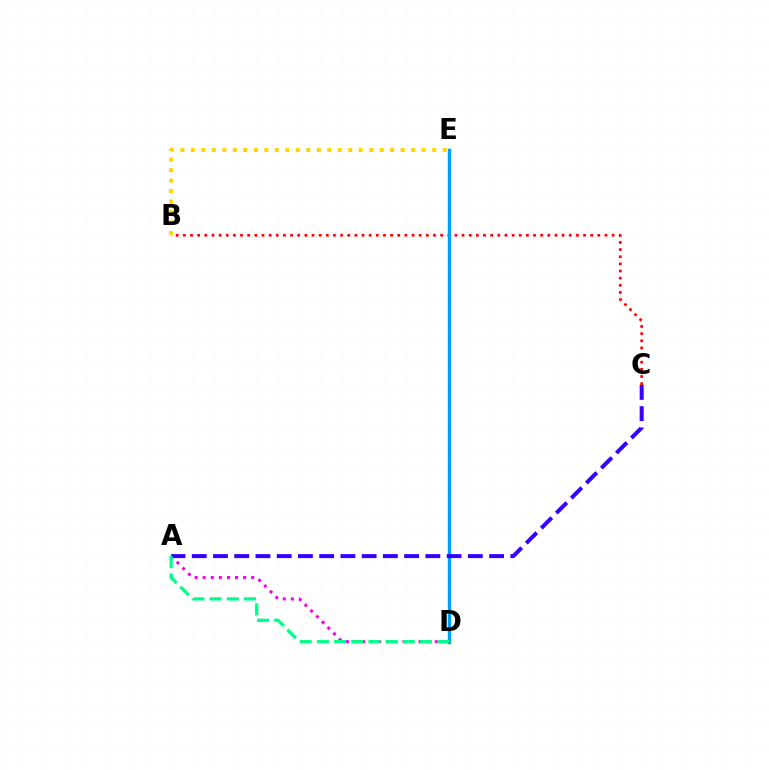{('D', 'E'): [{'color': '#4fff00', 'line_style': 'solid', 'thickness': 1.57}, {'color': '#009eff', 'line_style': 'solid', 'thickness': 2.39}], ('B', 'C'): [{'color': '#ff0000', 'line_style': 'dotted', 'thickness': 1.94}], ('A', 'D'): [{'color': '#ff00ed', 'line_style': 'dotted', 'thickness': 2.2}, {'color': '#00ff86', 'line_style': 'dashed', 'thickness': 2.33}], ('B', 'E'): [{'color': '#ffd500', 'line_style': 'dotted', 'thickness': 2.85}], ('A', 'C'): [{'color': '#3700ff', 'line_style': 'dashed', 'thickness': 2.89}]}